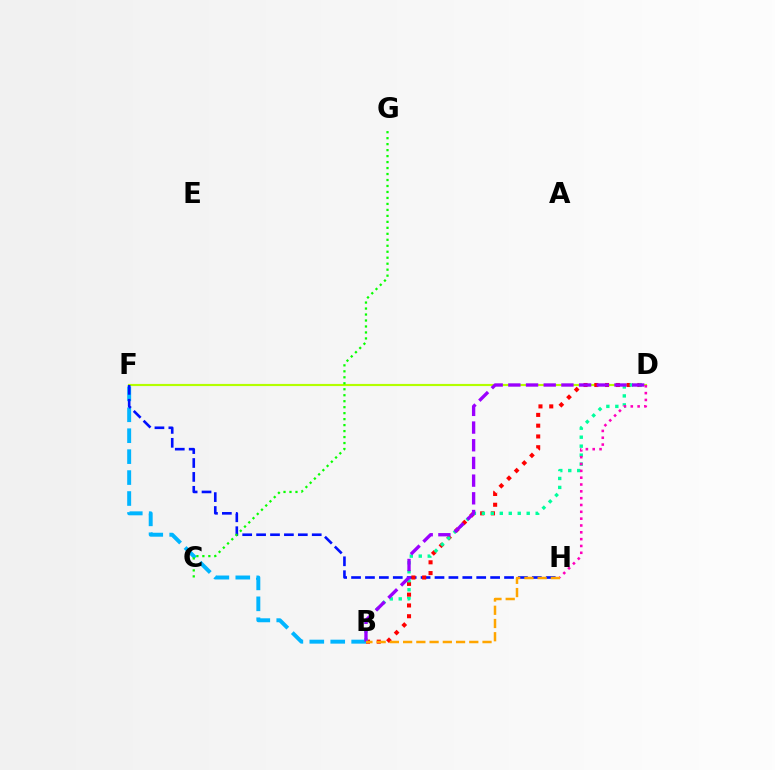{('D', 'F'): [{'color': '#b3ff00', 'line_style': 'solid', 'thickness': 1.55}], ('B', 'F'): [{'color': '#00b5ff', 'line_style': 'dashed', 'thickness': 2.84}], ('F', 'H'): [{'color': '#0010ff', 'line_style': 'dashed', 'thickness': 1.89}], ('B', 'D'): [{'color': '#ff0000', 'line_style': 'dotted', 'thickness': 2.93}, {'color': '#00ff9d', 'line_style': 'dotted', 'thickness': 2.44}, {'color': '#9b00ff', 'line_style': 'dashed', 'thickness': 2.4}], ('D', 'H'): [{'color': '#ff00bd', 'line_style': 'dotted', 'thickness': 1.86}], ('B', 'H'): [{'color': '#ffa500', 'line_style': 'dashed', 'thickness': 1.8}], ('C', 'G'): [{'color': '#08ff00', 'line_style': 'dotted', 'thickness': 1.62}]}